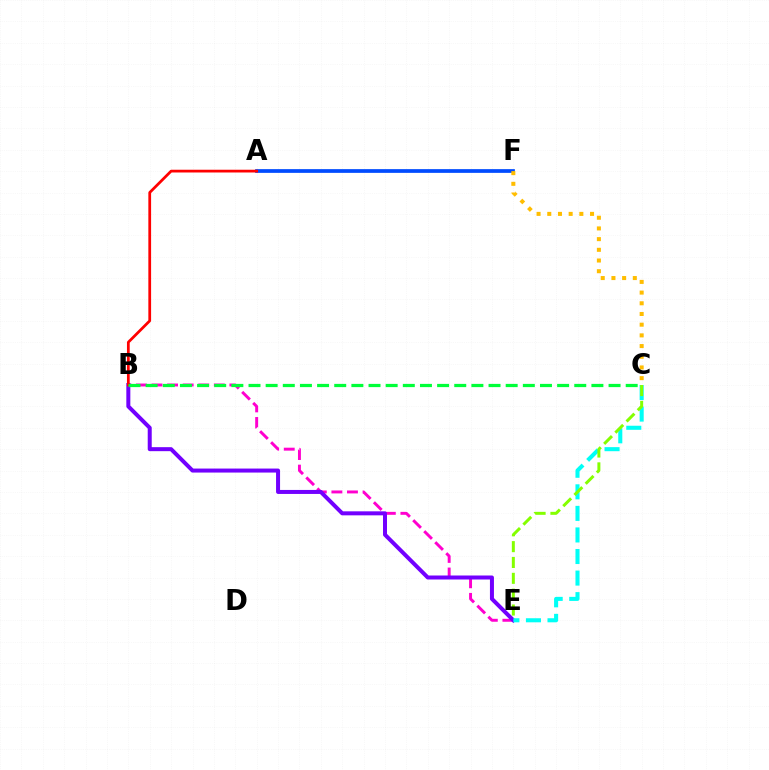{('A', 'F'): [{'color': '#004bff', 'line_style': 'solid', 'thickness': 2.68}], ('B', 'E'): [{'color': '#ff00cf', 'line_style': 'dashed', 'thickness': 2.12}, {'color': '#7200ff', 'line_style': 'solid', 'thickness': 2.88}], ('C', 'E'): [{'color': '#00fff6', 'line_style': 'dashed', 'thickness': 2.93}, {'color': '#84ff00', 'line_style': 'dashed', 'thickness': 2.15}], ('C', 'F'): [{'color': '#ffbd00', 'line_style': 'dotted', 'thickness': 2.91}], ('A', 'B'): [{'color': '#ff0000', 'line_style': 'solid', 'thickness': 1.98}], ('B', 'C'): [{'color': '#00ff39', 'line_style': 'dashed', 'thickness': 2.33}]}